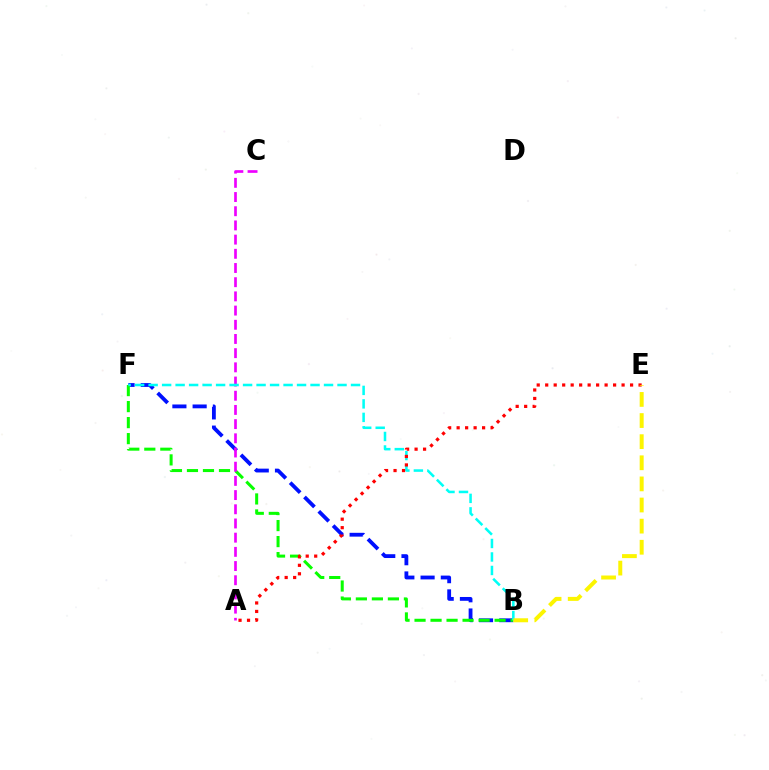{('B', 'F'): [{'color': '#0010ff', 'line_style': 'dashed', 'thickness': 2.75}, {'color': '#08ff00', 'line_style': 'dashed', 'thickness': 2.18}, {'color': '#00fff6', 'line_style': 'dashed', 'thickness': 1.83}], ('A', 'C'): [{'color': '#ee00ff', 'line_style': 'dashed', 'thickness': 1.93}], ('A', 'E'): [{'color': '#ff0000', 'line_style': 'dotted', 'thickness': 2.31}], ('B', 'E'): [{'color': '#fcf500', 'line_style': 'dashed', 'thickness': 2.87}]}